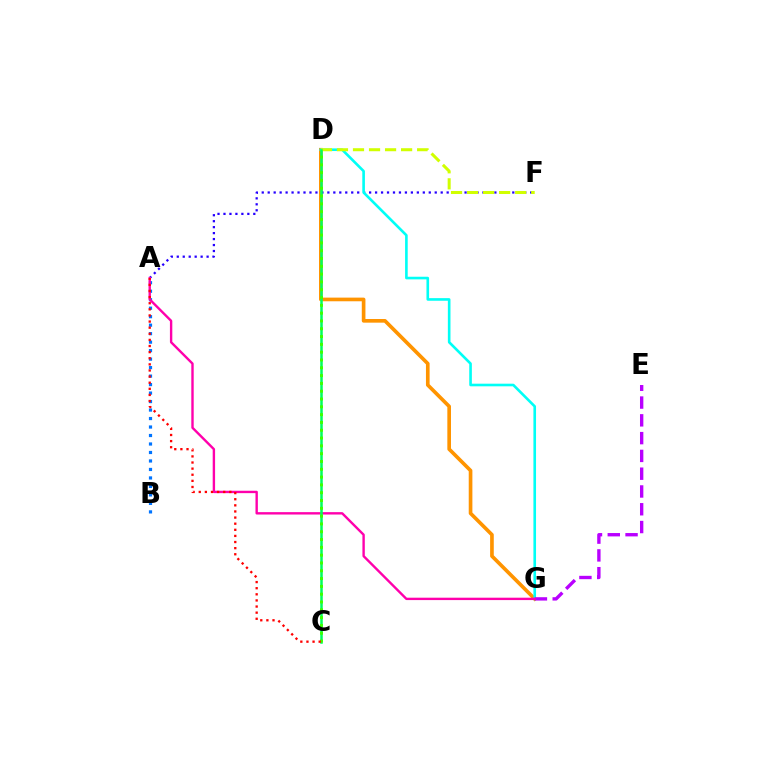{('D', 'G'): [{'color': '#ff9400', 'line_style': 'solid', 'thickness': 2.63}, {'color': '#00fff6', 'line_style': 'solid', 'thickness': 1.89}], ('A', 'F'): [{'color': '#2500ff', 'line_style': 'dotted', 'thickness': 1.62}], ('E', 'G'): [{'color': '#b900ff', 'line_style': 'dashed', 'thickness': 2.42}], ('A', 'B'): [{'color': '#0074ff', 'line_style': 'dotted', 'thickness': 2.31}], ('D', 'F'): [{'color': '#d1ff00', 'line_style': 'dashed', 'thickness': 2.18}], ('A', 'G'): [{'color': '#ff00ac', 'line_style': 'solid', 'thickness': 1.72}], ('C', 'D'): [{'color': '#00ff5c', 'line_style': 'solid', 'thickness': 1.81}, {'color': '#3dff00', 'line_style': 'dotted', 'thickness': 2.12}], ('A', 'C'): [{'color': '#ff0000', 'line_style': 'dotted', 'thickness': 1.66}]}